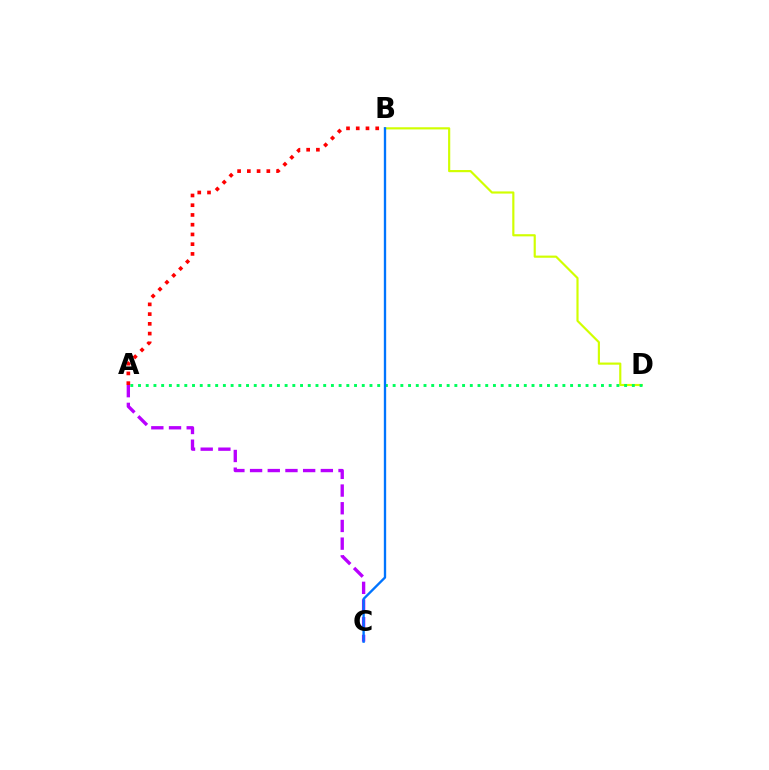{('B', 'D'): [{'color': '#d1ff00', 'line_style': 'solid', 'thickness': 1.56}], ('A', 'C'): [{'color': '#b900ff', 'line_style': 'dashed', 'thickness': 2.4}], ('A', 'D'): [{'color': '#00ff5c', 'line_style': 'dotted', 'thickness': 2.1}], ('B', 'C'): [{'color': '#0074ff', 'line_style': 'solid', 'thickness': 1.69}], ('A', 'B'): [{'color': '#ff0000', 'line_style': 'dotted', 'thickness': 2.65}]}